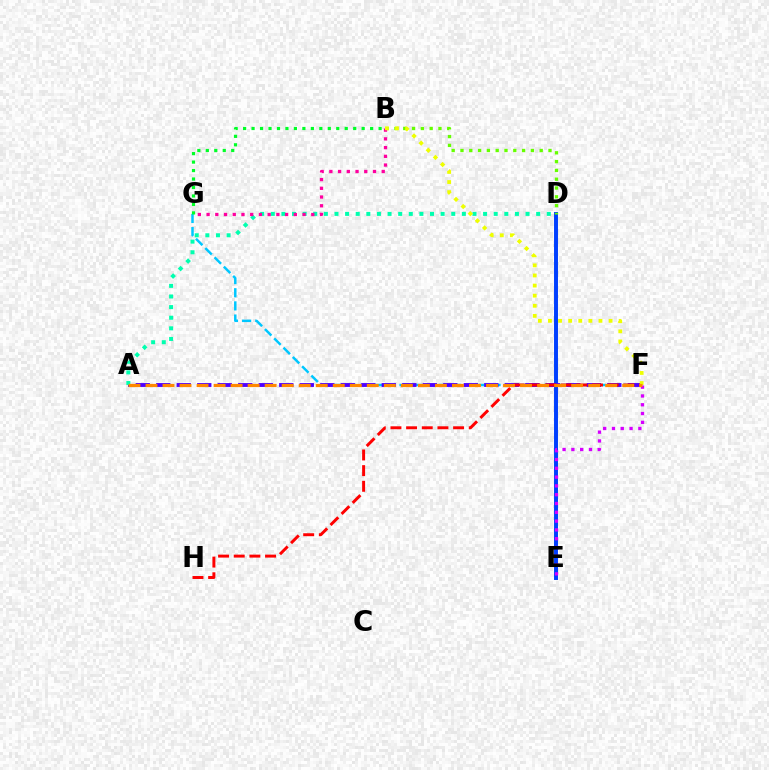{('D', 'E'): [{'color': '#003fff', 'line_style': 'solid', 'thickness': 2.84}], ('F', 'G'): [{'color': '#00c7ff', 'line_style': 'dashed', 'thickness': 1.79}], ('A', 'F'): [{'color': '#4f00ff', 'line_style': 'dashed', 'thickness': 2.79}, {'color': '#ff8800', 'line_style': 'dashed', 'thickness': 2.31}], ('A', 'D'): [{'color': '#00ffaf', 'line_style': 'dotted', 'thickness': 2.88}], ('B', 'D'): [{'color': '#66ff00', 'line_style': 'dotted', 'thickness': 2.39}], ('B', 'G'): [{'color': '#ff00a0', 'line_style': 'dotted', 'thickness': 2.37}, {'color': '#00ff27', 'line_style': 'dotted', 'thickness': 2.3}], ('F', 'H'): [{'color': '#ff0000', 'line_style': 'dashed', 'thickness': 2.13}], ('E', 'F'): [{'color': '#d600ff', 'line_style': 'dotted', 'thickness': 2.39}], ('B', 'F'): [{'color': '#eeff00', 'line_style': 'dotted', 'thickness': 2.74}]}